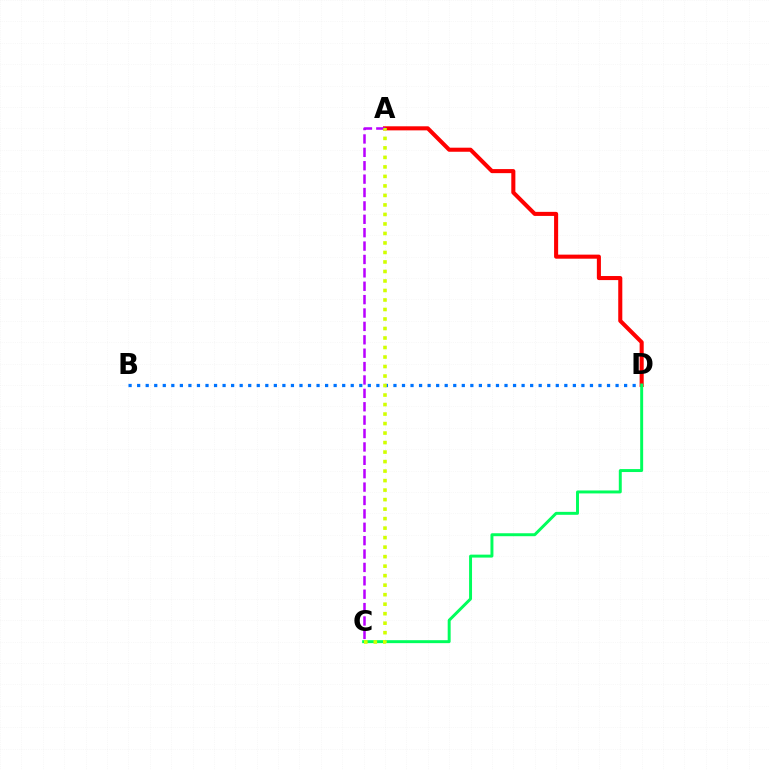{('B', 'D'): [{'color': '#0074ff', 'line_style': 'dotted', 'thickness': 2.32}], ('A', 'D'): [{'color': '#ff0000', 'line_style': 'solid', 'thickness': 2.93}], ('A', 'C'): [{'color': '#b900ff', 'line_style': 'dashed', 'thickness': 1.82}, {'color': '#d1ff00', 'line_style': 'dotted', 'thickness': 2.58}], ('C', 'D'): [{'color': '#00ff5c', 'line_style': 'solid', 'thickness': 2.13}]}